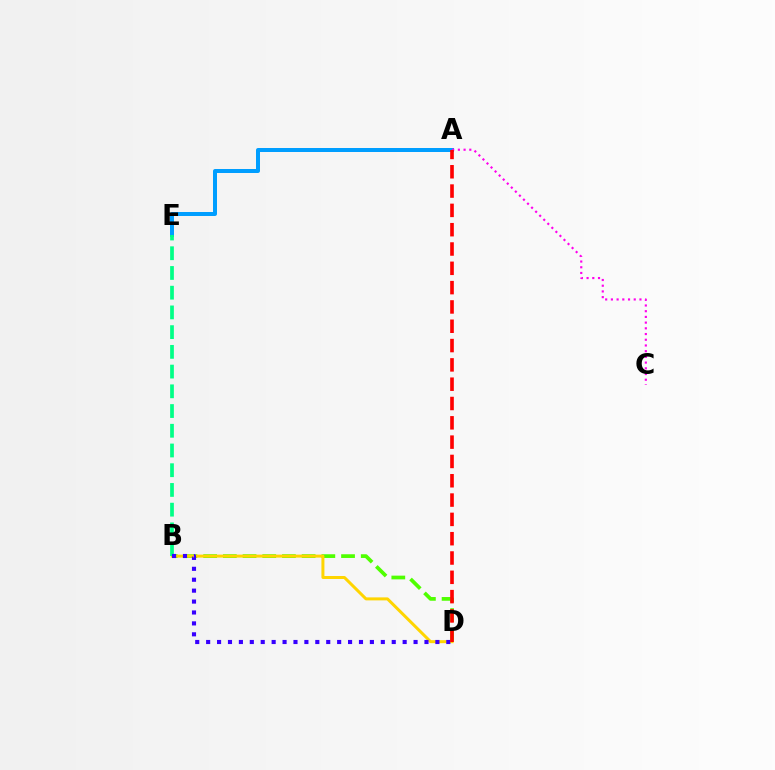{('B', 'D'): [{'color': '#4fff00', 'line_style': 'dashed', 'thickness': 2.68}, {'color': '#ffd500', 'line_style': 'solid', 'thickness': 2.16}, {'color': '#3700ff', 'line_style': 'dotted', 'thickness': 2.97}], ('A', 'E'): [{'color': '#009eff', 'line_style': 'solid', 'thickness': 2.87}], ('B', 'E'): [{'color': '#00ff86', 'line_style': 'dashed', 'thickness': 2.68}], ('A', 'C'): [{'color': '#ff00ed', 'line_style': 'dotted', 'thickness': 1.55}], ('A', 'D'): [{'color': '#ff0000', 'line_style': 'dashed', 'thickness': 2.62}]}